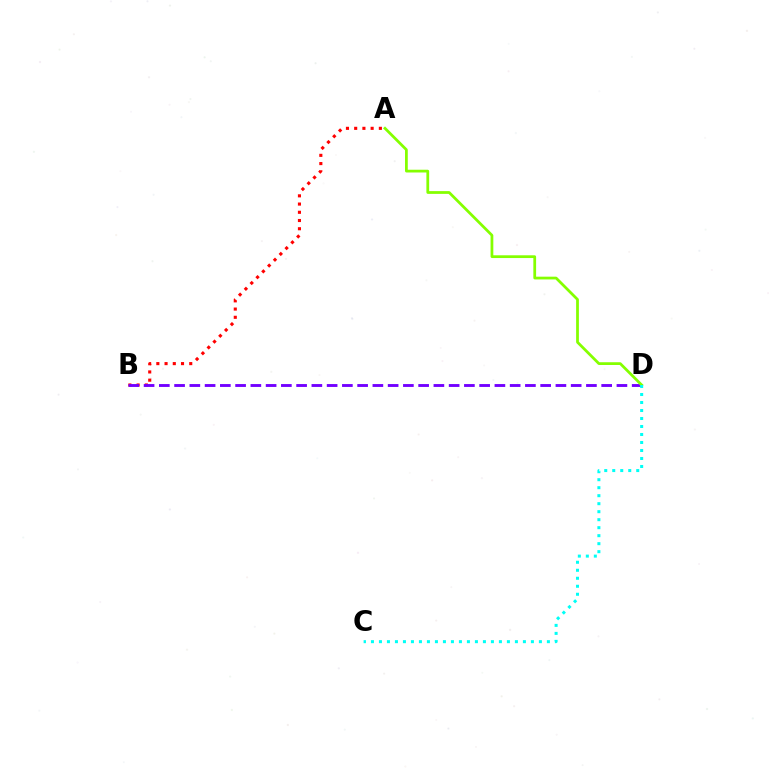{('A', 'B'): [{'color': '#ff0000', 'line_style': 'dotted', 'thickness': 2.23}], ('B', 'D'): [{'color': '#7200ff', 'line_style': 'dashed', 'thickness': 2.07}], ('A', 'D'): [{'color': '#84ff00', 'line_style': 'solid', 'thickness': 1.99}], ('C', 'D'): [{'color': '#00fff6', 'line_style': 'dotted', 'thickness': 2.17}]}